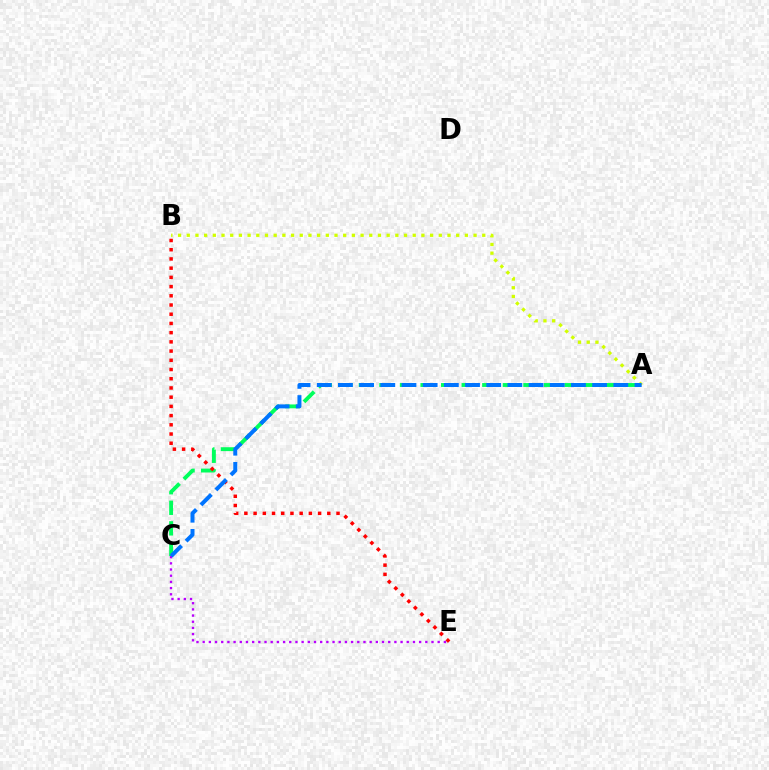{('A', 'C'): [{'color': '#00ff5c', 'line_style': 'dashed', 'thickness': 2.79}, {'color': '#0074ff', 'line_style': 'dashed', 'thickness': 2.88}], ('B', 'E'): [{'color': '#ff0000', 'line_style': 'dotted', 'thickness': 2.5}], ('C', 'E'): [{'color': '#b900ff', 'line_style': 'dotted', 'thickness': 1.68}], ('A', 'B'): [{'color': '#d1ff00', 'line_style': 'dotted', 'thickness': 2.36}]}